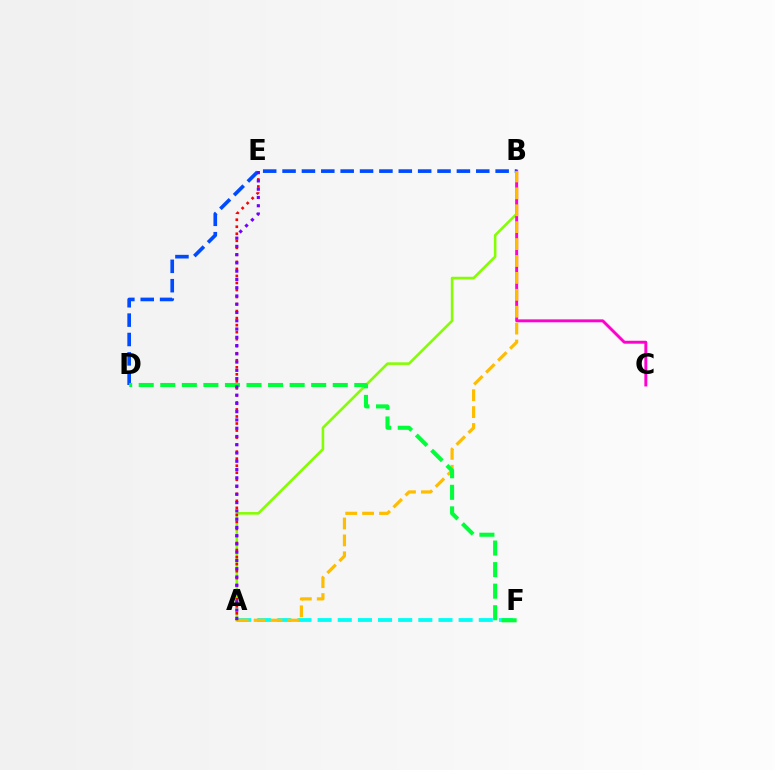{('A', 'B'): [{'color': '#84ff00', 'line_style': 'solid', 'thickness': 1.86}, {'color': '#ffbd00', 'line_style': 'dashed', 'thickness': 2.3}], ('B', 'C'): [{'color': '#ff00cf', 'line_style': 'solid', 'thickness': 2.11}], ('B', 'D'): [{'color': '#004bff', 'line_style': 'dashed', 'thickness': 2.63}], ('A', 'F'): [{'color': '#00fff6', 'line_style': 'dashed', 'thickness': 2.74}], ('A', 'E'): [{'color': '#ff0000', 'line_style': 'dotted', 'thickness': 1.91}, {'color': '#7200ff', 'line_style': 'dotted', 'thickness': 2.25}], ('D', 'F'): [{'color': '#00ff39', 'line_style': 'dashed', 'thickness': 2.93}]}